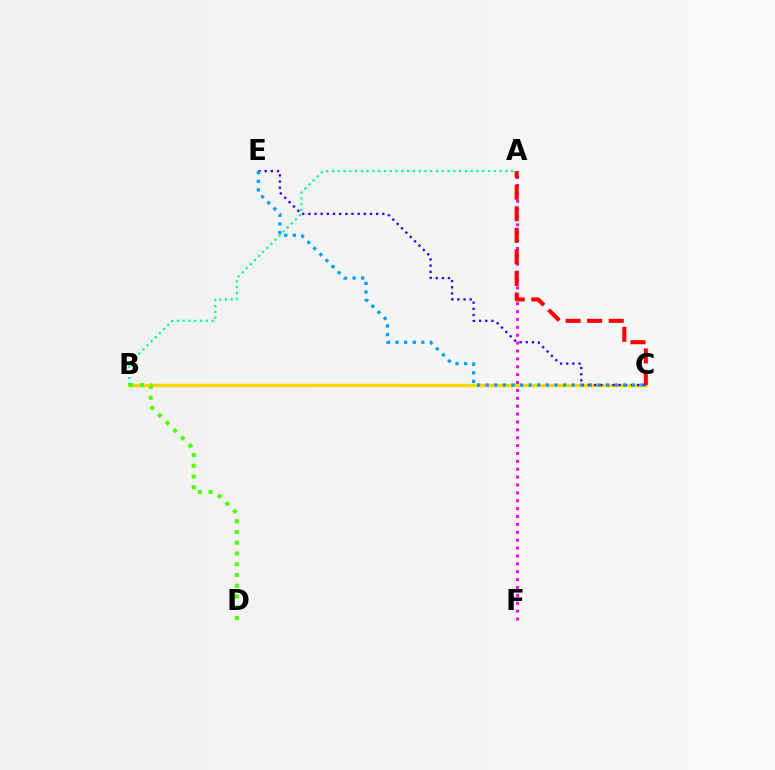{('B', 'C'): [{'color': '#ffd500', 'line_style': 'solid', 'thickness': 2.48}], ('B', 'D'): [{'color': '#4fff00', 'line_style': 'dotted', 'thickness': 2.92}], ('A', 'F'): [{'color': '#ff00ed', 'line_style': 'dotted', 'thickness': 2.14}], ('C', 'E'): [{'color': '#3700ff', 'line_style': 'dotted', 'thickness': 1.67}, {'color': '#009eff', 'line_style': 'dotted', 'thickness': 2.34}], ('A', 'B'): [{'color': '#00ff86', 'line_style': 'dotted', 'thickness': 1.57}], ('A', 'C'): [{'color': '#ff0000', 'line_style': 'dashed', 'thickness': 2.93}]}